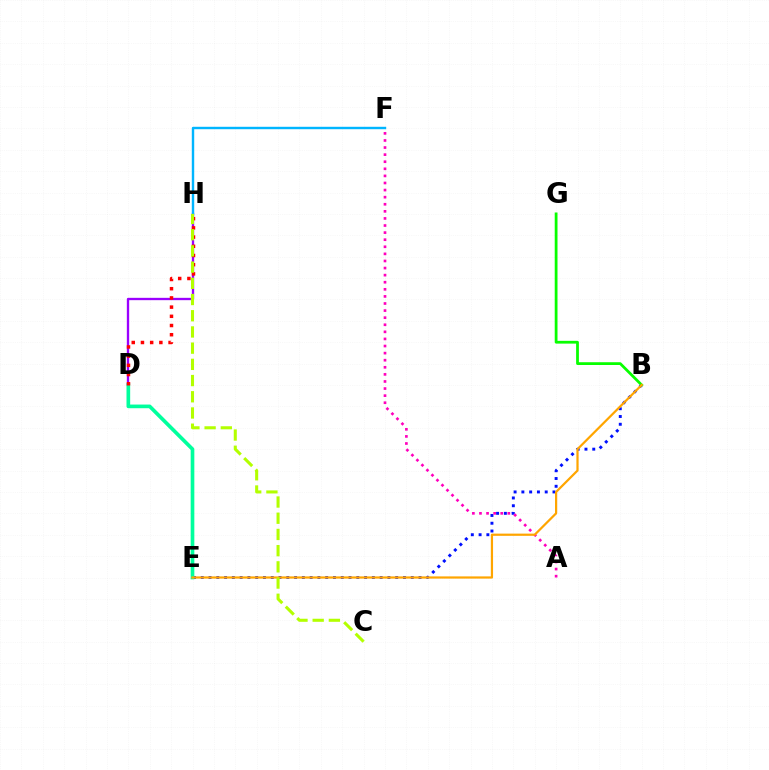{('B', 'E'): [{'color': '#0010ff', 'line_style': 'dotted', 'thickness': 2.11}, {'color': '#ffa500', 'line_style': 'solid', 'thickness': 1.6}], ('A', 'F'): [{'color': '#ff00bd', 'line_style': 'dotted', 'thickness': 1.93}], ('B', 'G'): [{'color': '#08ff00', 'line_style': 'solid', 'thickness': 2.0}], ('D', 'H'): [{'color': '#9b00ff', 'line_style': 'solid', 'thickness': 1.68}, {'color': '#ff0000', 'line_style': 'dotted', 'thickness': 2.5}], ('F', 'H'): [{'color': '#00b5ff', 'line_style': 'solid', 'thickness': 1.74}], ('D', 'E'): [{'color': '#00ff9d', 'line_style': 'solid', 'thickness': 2.64}], ('C', 'H'): [{'color': '#b3ff00', 'line_style': 'dashed', 'thickness': 2.2}]}